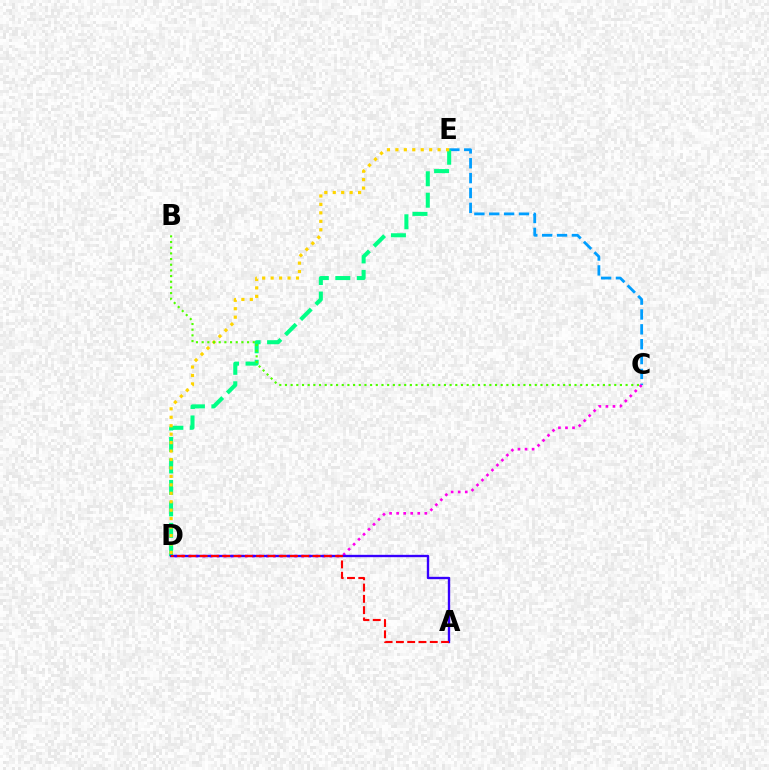{('C', 'E'): [{'color': '#009eff', 'line_style': 'dashed', 'thickness': 2.02}], ('C', 'D'): [{'color': '#ff00ed', 'line_style': 'dotted', 'thickness': 1.91}], ('D', 'E'): [{'color': '#00ff86', 'line_style': 'dashed', 'thickness': 2.92}, {'color': '#ffd500', 'line_style': 'dotted', 'thickness': 2.29}], ('A', 'D'): [{'color': '#3700ff', 'line_style': 'solid', 'thickness': 1.7}, {'color': '#ff0000', 'line_style': 'dashed', 'thickness': 1.53}], ('B', 'C'): [{'color': '#4fff00', 'line_style': 'dotted', 'thickness': 1.54}]}